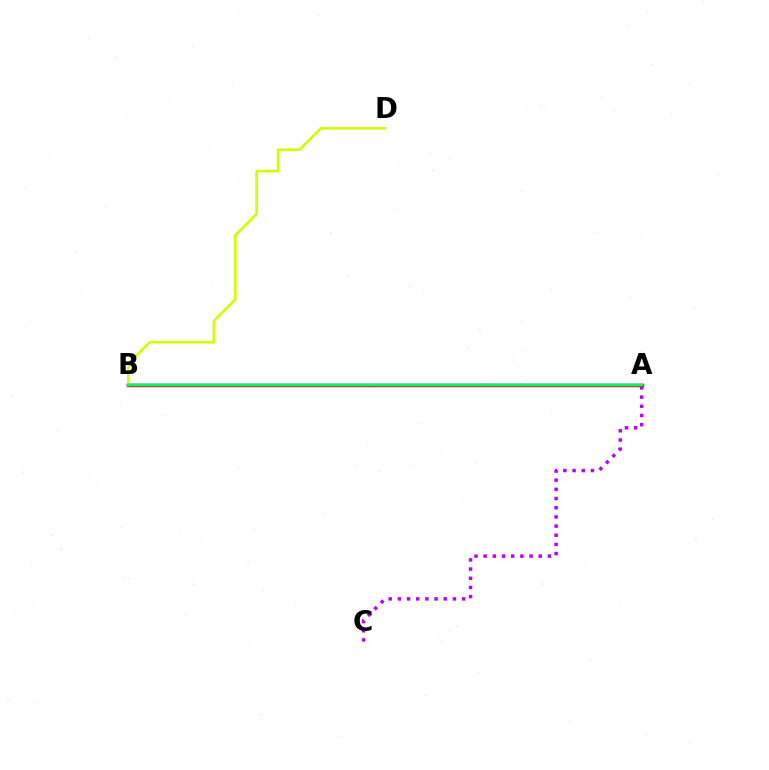{('A', 'C'): [{'color': '#b900ff', 'line_style': 'dotted', 'thickness': 2.49}], ('A', 'B'): [{'color': '#ff0000', 'line_style': 'solid', 'thickness': 2.48}, {'color': '#0074ff', 'line_style': 'solid', 'thickness': 1.78}, {'color': '#00ff5c', 'line_style': 'solid', 'thickness': 1.78}], ('B', 'D'): [{'color': '#d1ff00', 'line_style': 'solid', 'thickness': 1.88}]}